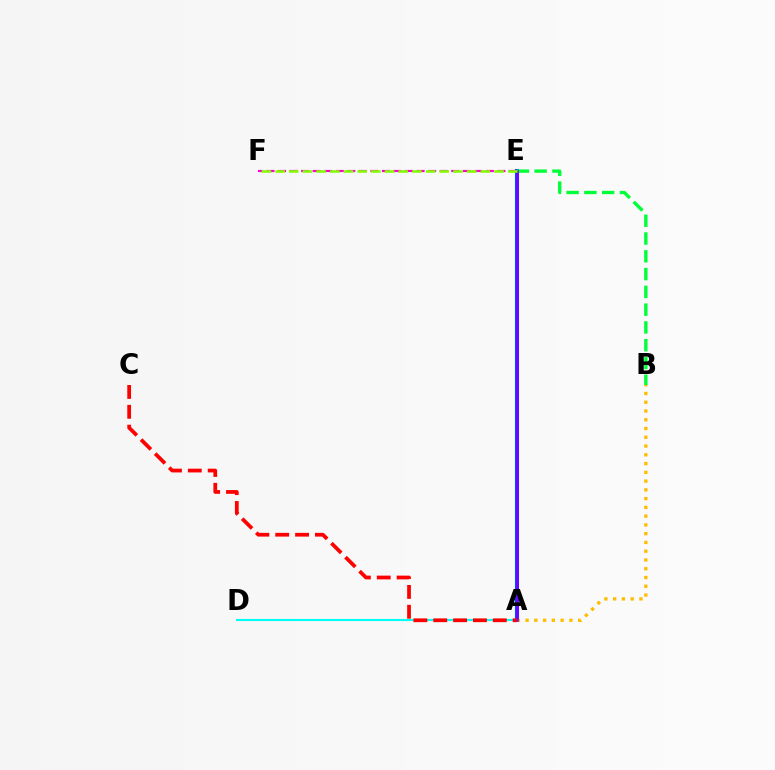{('A', 'E'): [{'color': '#004bff', 'line_style': 'solid', 'thickness': 2.92}, {'color': '#7200ff', 'line_style': 'solid', 'thickness': 1.83}], ('A', 'B'): [{'color': '#ffbd00', 'line_style': 'dotted', 'thickness': 2.38}], ('B', 'E'): [{'color': '#00ff39', 'line_style': 'dashed', 'thickness': 2.42}], ('A', 'D'): [{'color': '#00fff6', 'line_style': 'solid', 'thickness': 1.52}], ('A', 'C'): [{'color': '#ff0000', 'line_style': 'dashed', 'thickness': 2.7}], ('E', 'F'): [{'color': '#ff00cf', 'line_style': 'dashed', 'thickness': 1.57}, {'color': '#84ff00', 'line_style': 'dashed', 'thickness': 1.86}]}